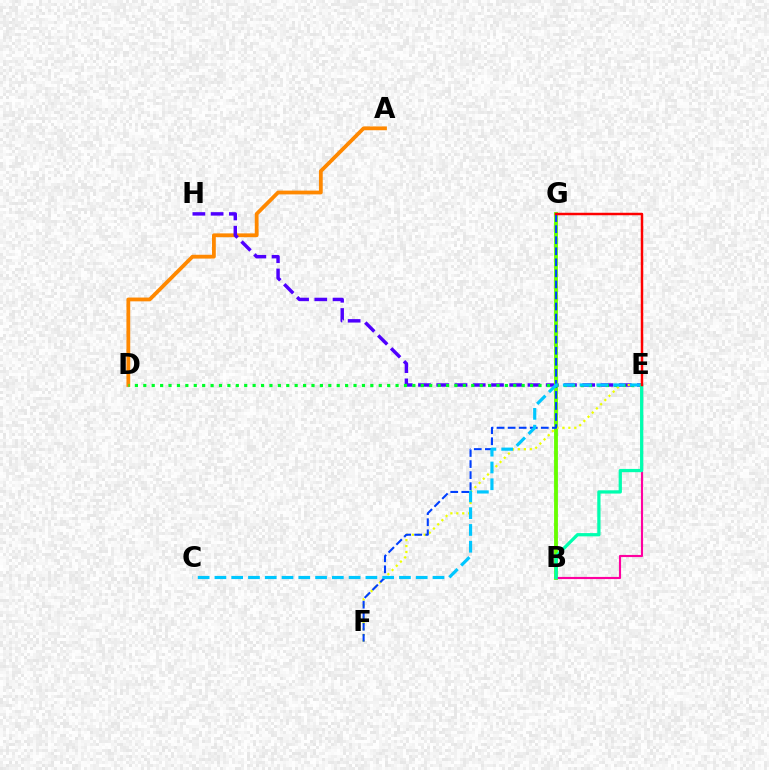{('A', 'D'): [{'color': '#ff8800', 'line_style': 'solid', 'thickness': 2.73}], ('B', 'G'): [{'color': '#d600ff', 'line_style': 'dotted', 'thickness': 1.76}, {'color': '#66ff00', 'line_style': 'solid', 'thickness': 2.76}], ('E', 'H'): [{'color': '#4f00ff', 'line_style': 'dashed', 'thickness': 2.48}], ('E', 'F'): [{'color': '#eeff00', 'line_style': 'dotted', 'thickness': 1.61}], ('D', 'E'): [{'color': '#00ff27', 'line_style': 'dotted', 'thickness': 2.28}], ('F', 'G'): [{'color': '#003fff', 'line_style': 'dashed', 'thickness': 1.5}], ('B', 'E'): [{'color': '#ff00a0', 'line_style': 'solid', 'thickness': 1.55}, {'color': '#00ffaf', 'line_style': 'solid', 'thickness': 2.34}], ('C', 'E'): [{'color': '#00c7ff', 'line_style': 'dashed', 'thickness': 2.28}], ('E', 'G'): [{'color': '#ff0000', 'line_style': 'solid', 'thickness': 1.78}]}